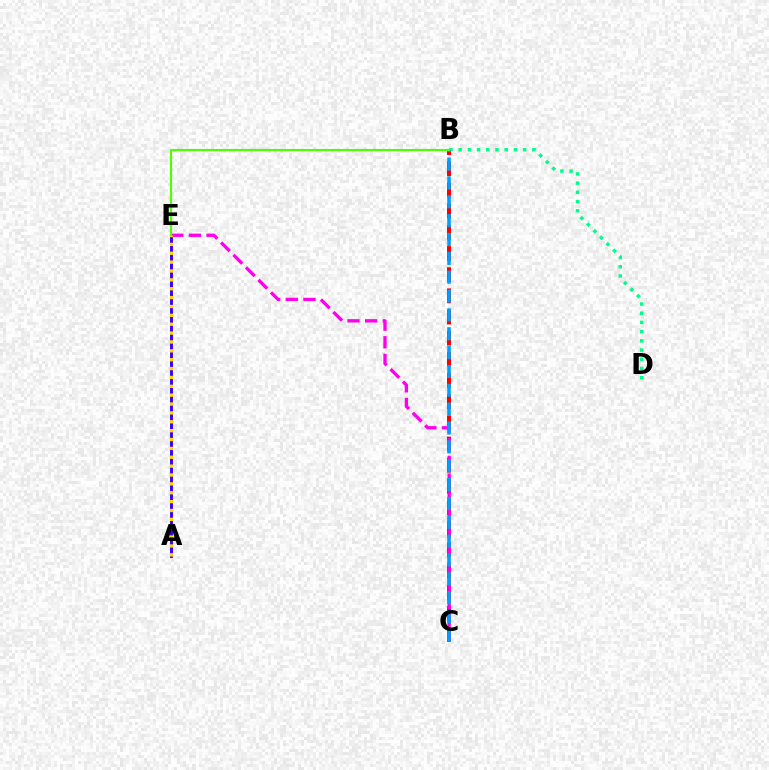{('B', 'C'): [{'color': '#ff0000', 'line_style': 'dashed', 'thickness': 2.88}, {'color': '#009eff', 'line_style': 'dashed', 'thickness': 2.56}], ('A', 'E'): [{'color': '#3700ff', 'line_style': 'solid', 'thickness': 2.1}, {'color': '#ffd500', 'line_style': 'dotted', 'thickness': 2.41}], ('B', 'D'): [{'color': '#00ff86', 'line_style': 'dotted', 'thickness': 2.5}], ('C', 'E'): [{'color': '#ff00ed', 'line_style': 'dashed', 'thickness': 2.4}], ('B', 'E'): [{'color': '#4fff00', 'line_style': 'solid', 'thickness': 1.54}]}